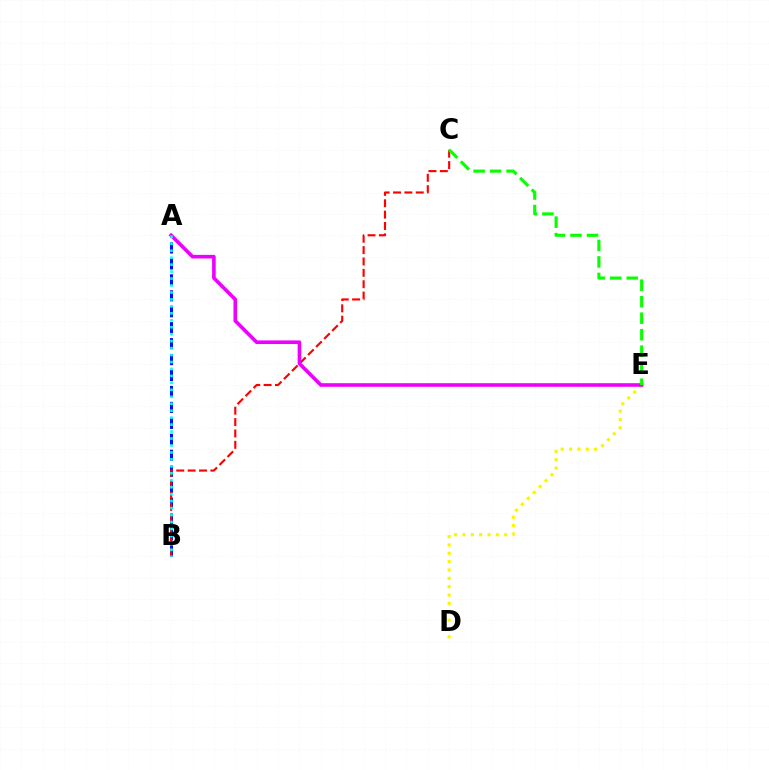{('A', 'B'): [{'color': '#0010ff', 'line_style': 'dashed', 'thickness': 2.17}, {'color': '#00fff6', 'line_style': 'dotted', 'thickness': 1.89}], ('D', 'E'): [{'color': '#fcf500', 'line_style': 'dotted', 'thickness': 2.27}], ('B', 'C'): [{'color': '#ff0000', 'line_style': 'dashed', 'thickness': 1.54}], ('A', 'E'): [{'color': '#ee00ff', 'line_style': 'solid', 'thickness': 2.6}], ('C', 'E'): [{'color': '#08ff00', 'line_style': 'dashed', 'thickness': 2.24}]}